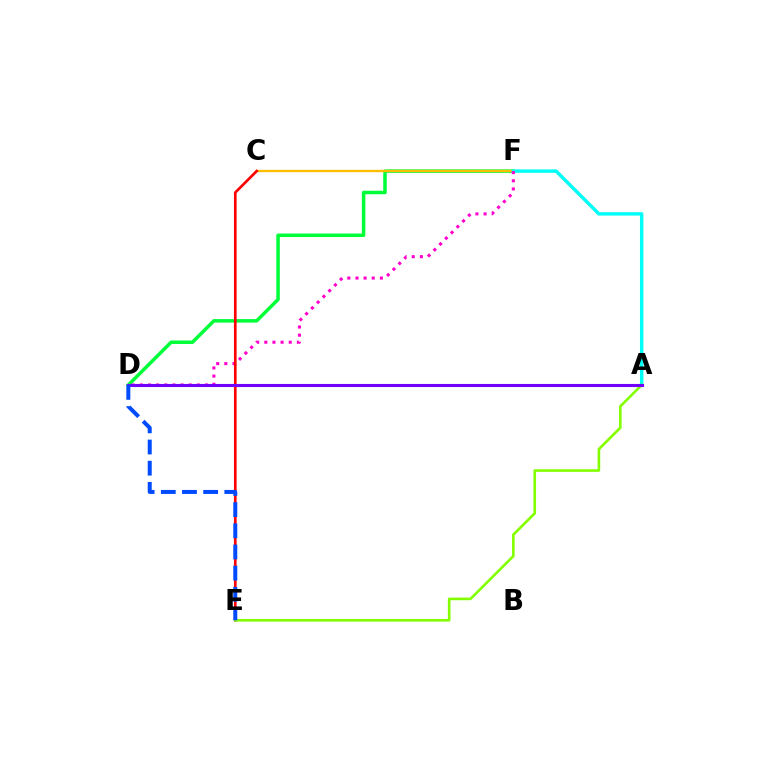{('D', 'F'): [{'color': '#00ff39', 'line_style': 'solid', 'thickness': 2.53}, {'color': '#ff00cf', 'line_style': 'dotted', 'thickness': 2.21}], ('C', 'F'): [{'color': '#ffbd00', 'line_style': 'solid', 'thickness': 1.66}], ('A', 'F'): [{'color': '#00fff6', 'line_style': 'solid', 'thickness': 2.46}], ('C', 'E'): [{'color': '#ff0000', 'line_style': 'solid', 'thickness': 1.92}], ('A', 'E'): [{'color': '#84ff00', 'line_style': 'solid', 'thickness': 1.89}], ('A', 'D'): [{'color': '#7200ff', 'line_style': 'solid', 'thickness': 2.24}], ('D', 'E'): [{'color': '#004bff', 'line_style': 'dashed', 'thickness': 2.88}]}